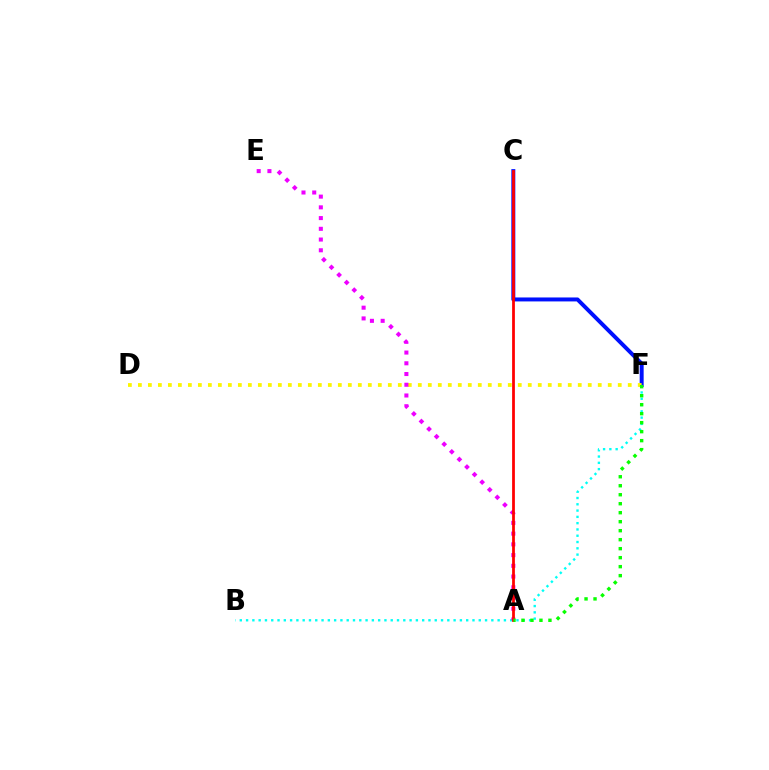{('B', 'F'): [{'color': '#00fff6', 'line_style': 'dotted', 'thickness': 1.71}], ('C', 'F'): [{'color': '#0010ff', 'line_style': 'solid', 'thickness': 2.85}], ('D', 'F'): [{'color': '#fcf500', 'line_style': 'dotted', 'thickness': 2.72}], ('A', 'E'): [{'color': '#ee00ff', 'line_style': 'dotted', 'thickness': 2.92}], ('A', 'C'): [{'color': '#ff0000', 'line_style': 'solid', 'thickness': 1.99}], ('A', 'F'): [{'color': '#08ff00', 'line_style': 'dotted', 'thickness': 2.44}]}